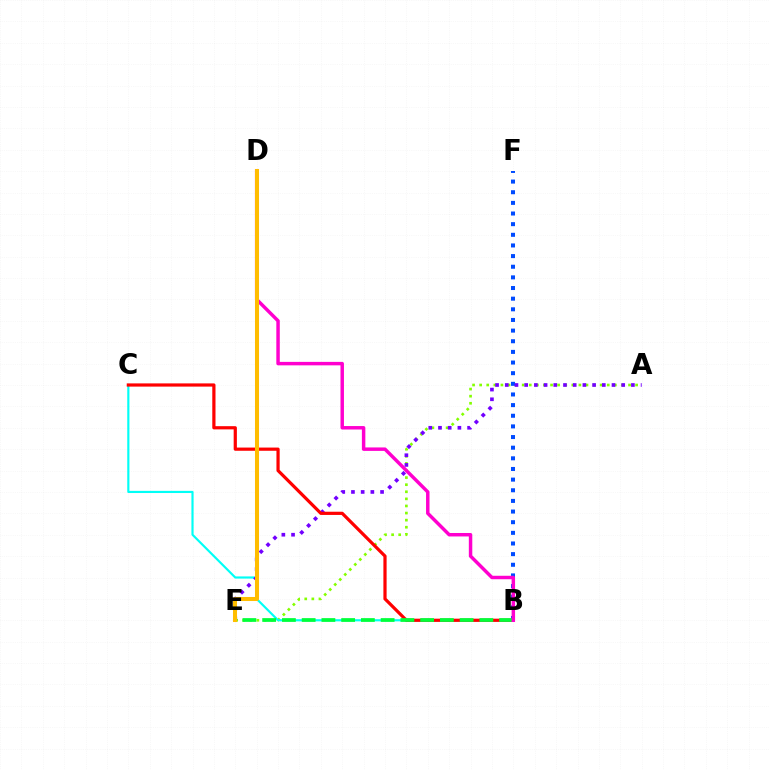{('A', 'E'): [{'color': '#84ff00', 'line_style': 'dotted', 'thickness': 1.93}, {'color': '#7200ff', 'line_style': 'dotted', 'thickness': 2.64}], ('B', 'C'): [{'color': '#00fff6', 'line_style': 'solid', 'thickness': 1.56}, {'color': '#ff0000', 'line_style': 'solid', 'thickness': 2.31}], ('B', 'F'): [{'color': '#004bff', 'line_style': 'dotted', 'thickness': 2.89}], ('B', 'E'): [{'color': '#00ff39', 'line_style': 'dashed', 'thickness': 2.68}], ('B', 'D'): [{'color': '#ff00cf', 'line_style': 'solid', 'thickness': 2.49}], ('D', 'E'): [{'color': '#ffbd00', 'line_style': 'solid', 'thickness': 2.91}]}